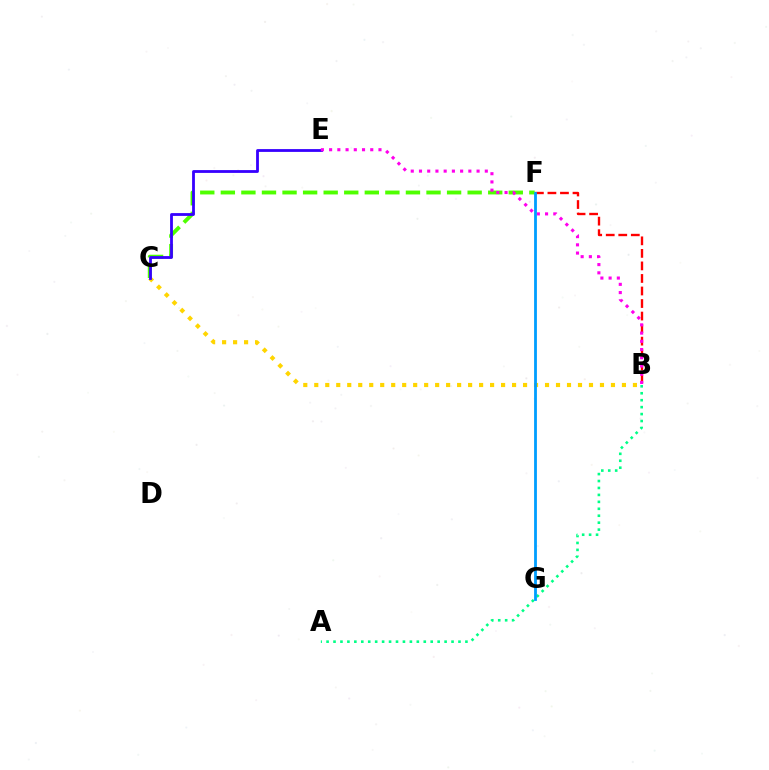{('B', 'C'): [{'color': '#ffd500', 'line_style': 'dotted', 'thickness': 2.99}], ('B', 'F'): [{'color': '#ff0000', 'line_style': 'dashed', 'thickness': 1.7}], ('A', 'B'): [{'color': '#00ff86', 'line_style': 'dotted', 'thickness': 1.89}], ('C', 'F'): [{'color': '#4fff00', 'line_style': 'dashed', 'thickness': 2.79}], ('C', 'E'): [{'color': '#3700ff', 'line_style': 'solid', 'thickness': 2.02}], ('B', 'E'): [{'color': '#ff00ed', 'line_style': 'dotted', 'thickness': 2.24}], ('F', 'G'): [{'color': '#009eff', 'line_style': 'solid', 'thickness': 2.02}]}